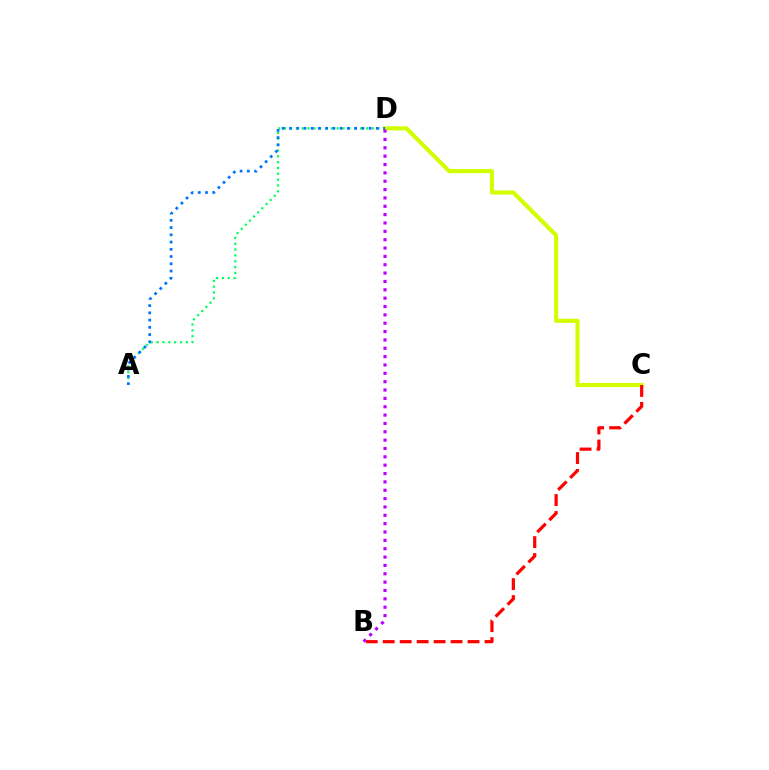{('A', 'D'): [{'color': '#00ff5c', 'line_style': 'dotted', 'thickness': 1.59}, {'color': '#0074ff', 'line_style': 'dotted', 'thickness': 1.97}], ('C', 'D'): [{'color': '#d1ff00', 'line_style': 'solid', 'thickness': 2.97}], ('B', 'C'): [{'color': '#ff0000', 'line_style': 'dashed', 'thickness': 2.3}], ('B', 'D'): [{'color': '#b900ff', 'line_style': 'dotted', 'thickness': 2.27}]}